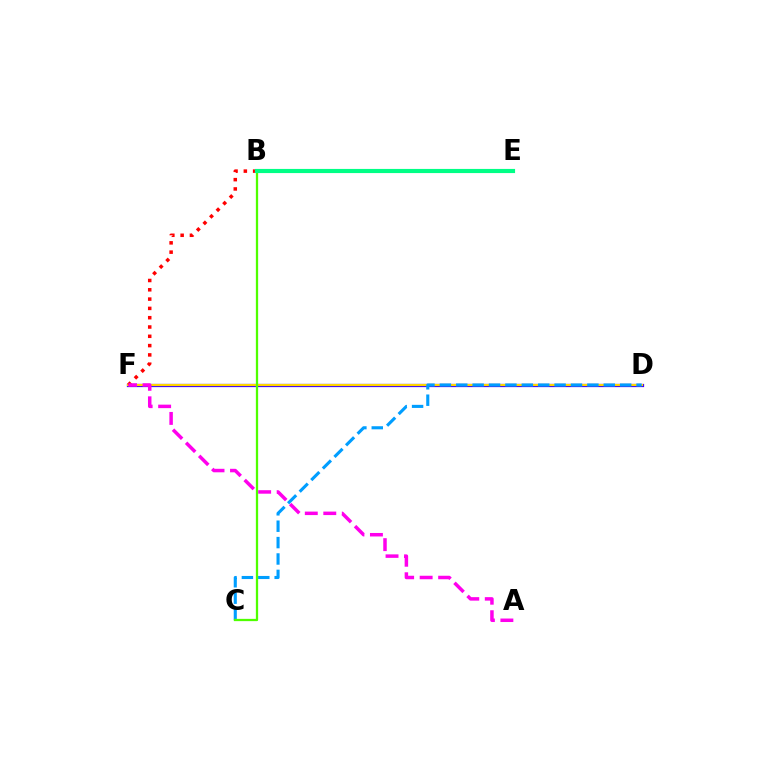{('D', 'F'): [{'color': '#3700ff', 'line_style': 'solid', 'thickness': 2.33}, {'color': '#ffd500', 'line_style': 'solid', 'thickness': 1.56}], ('E', 'F'): [{'color': '#ff0000', 'line_style': 'dotted', 'thickness': 2.53}], ('C', 'D'): [{'color': '#009eff', 'line_style': 'dashed', 'thickness': 2.23}], ('B', 'C'): [{'color': '#4fff00', 'line_style': 'solid', 'thickness': 1.64}], ('A', 'F'): [{'color': '#ff00ed', 'line_style': 'dashed', 'thickness': 2.51}], ('B', 'E'): [{'color': '#00ff86', 'line_style': 'solid', 'thickness': 2.99}]}